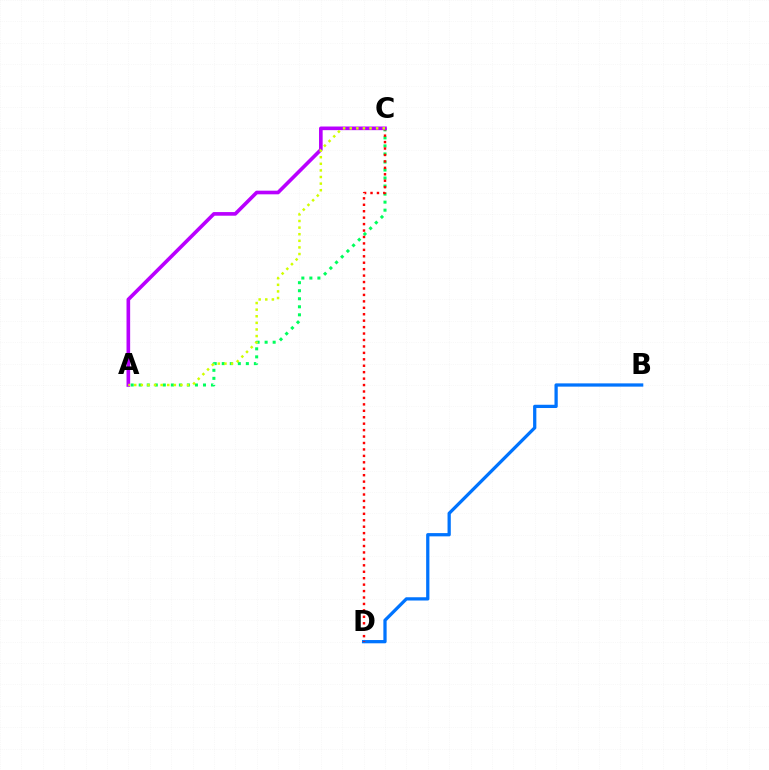{('A', 'C'): [{'color': '#00ff5c', 'line_style': 'dotted', 'thickness': 2.18}, {'color': '#b900ff', 'line_style': 'solid', 'thickness': 2.62}, {'color': '#d1ff00', 'line_style': 'dotted', 'thickness': 1.79}], ('B', 'D'): [{'color': '#0074ff', 'line_style': 'solid', 'thickness': 2.35}], ('C', 'D'): [{'color': '#ff0000', 'line_style': 'dotted', 'thickness': 1.75}]}